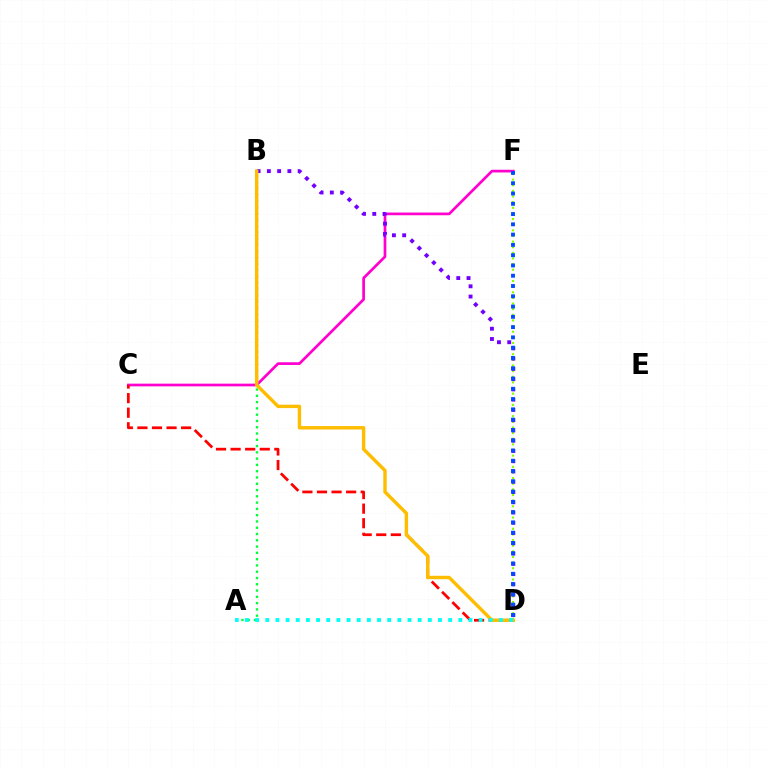{('C', 'F'): [{'color': '#ff00cf', 'line_style': 'solid', 'thickness': 1.95}], ('C', 'D'): [{'color': '#ff0000', 'line_style': 'dashed', 'thickness': 1.98}], ('A', 'B'): [{'color': '#00ff39', 'line_style': 'dotted', 'thickness': 1.71}], ('D', 'F'): [{'color': '#84ff00', 'line_style': 'dotted', 'thickness': 1.53}, {'color': '#004bff', 'line_style': 'dotted', 'thickness': 2.79}], ('B', 'D'): [{'color': '#7200ff', 'line_style': 'dotted', 'thickness': 2.79}, {'color': '#ffbd00', 'line_style': 'solid', 'thickness': 2.46}], ('A', 'D'): [{'color': '#00fff6', 'line_style': 'dotted', 'thickness': 2.76}]}